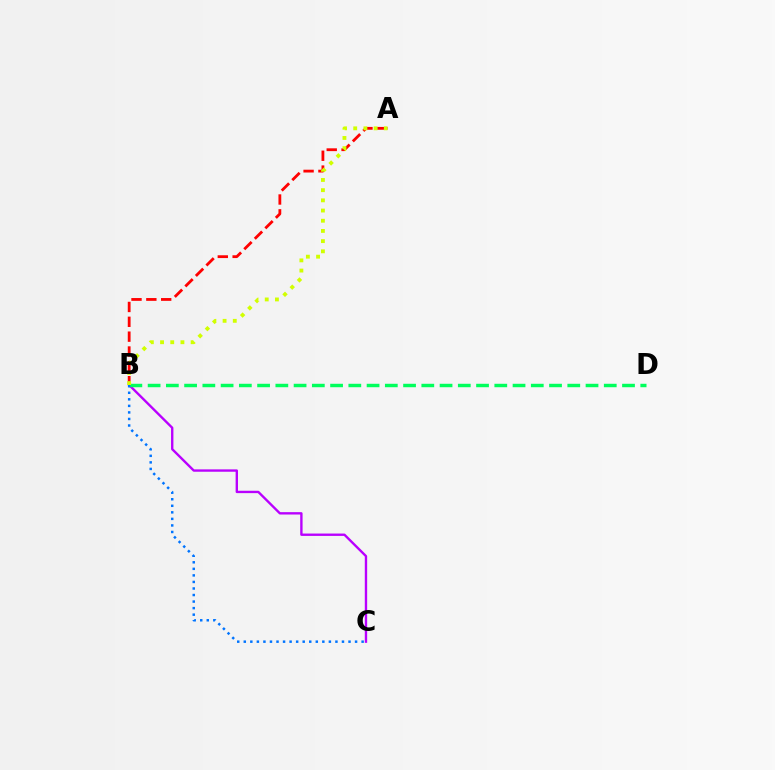{('A', 'B'): [{'color': '#ff0000', 'line_style': 'dashed', 'thickness': 2.02}, {'color': '#d1ff00', 'line_style': 'dotted', 'thickness': 2.77}], ('B', 'C'): [{'color': '#b900ff', 'line_style': 'solid', 'thickness': 1.7}, {'color': '#0074ff', 'line_style': 'dotted', 'thickness': 1.78}], ('B', 'D'): [{'color': '#00ff5c', 'line_style': 'dashed', 'thickness': 2.48}]}